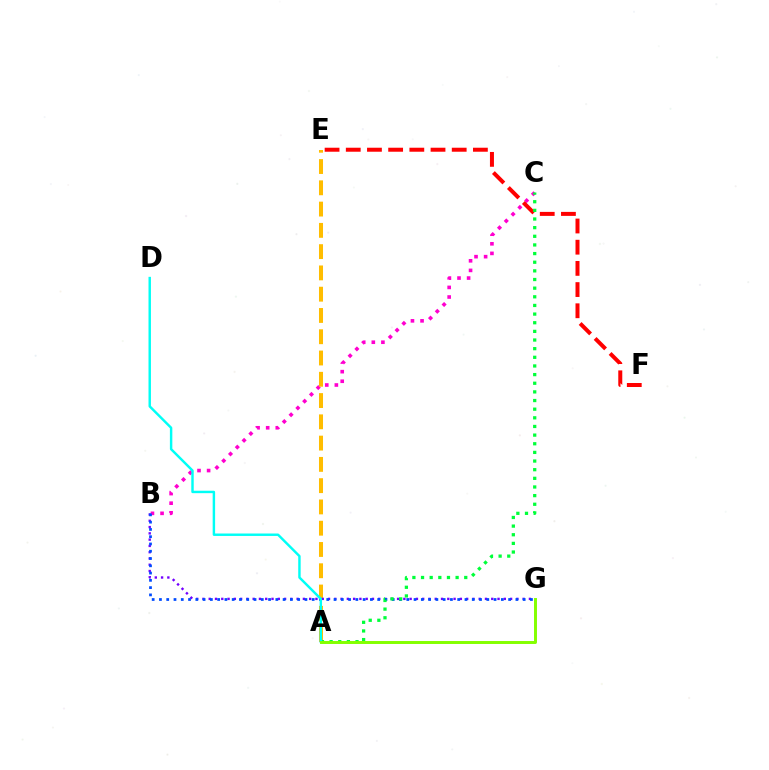{('B', 'C'): [{'color': '#ff00cf', 'line_style': 'dotted', 'thickness': 2.61}], ('A', 'E'): [{'color': '#ffbd00', 'line_style': 'dashed', 'thickness': 2.89}], ('E', 'F'): [{'color': '#ff0000', 'line_style': 'dashed', 'thickness': 2.88}], ('B', 'G'): [{'color': '#7200ff', 'line_style': 'dotted', 'thickness': 1.71}, {'color': '#004bff', 'line_style': 'dotted', 'thickness': 1.98}], ('A', 'C'): [{'color': '#00ff39', 'line_style': 'dotted', 'thickness': 2.35}], ('A', 'D'): [{'color': '#00fff6', 'line_style': 'solid', 'thickness': 1.76}], ('A', 'G'): [{'color': '#84ff00', 'line_style': 'solid', 'thickness': 2.12}]}